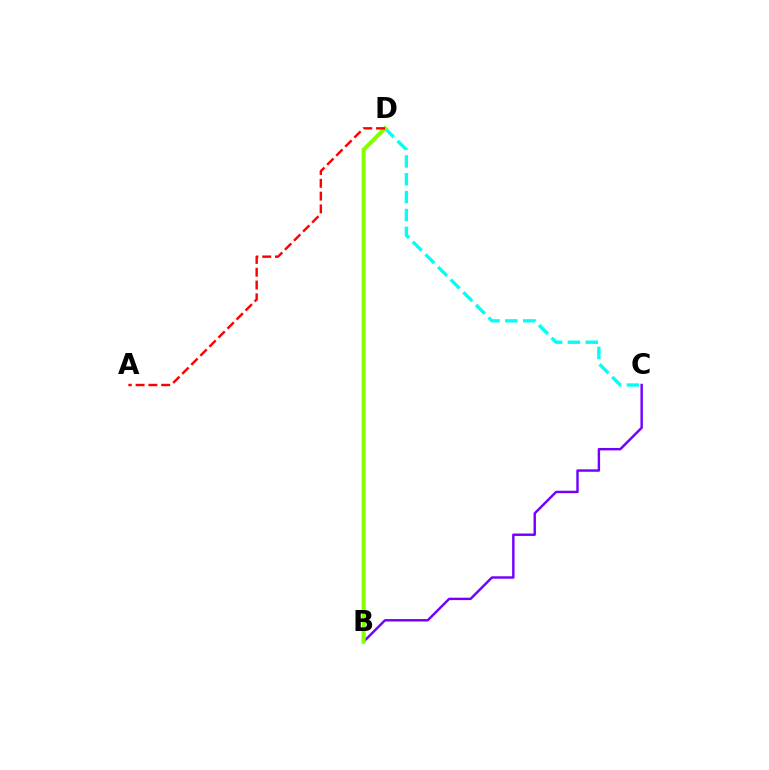{('C', 'D'): [{'color': '#00fff6', 'line_style': 'dashed', 'thickness': 2.43}], ('B', 'C'): [{'color': '#7200ff', 'line_style': 'solid', 'thickness': 1.75}], ('B', 'D'): [{'color': '#84ff00', 'line_style': 'solid', 'thickness': 2.96}], ('A', 'D'): [{'color': '#ff0000', 'line_style': 'dashed', 'thickness': 1.74}]}